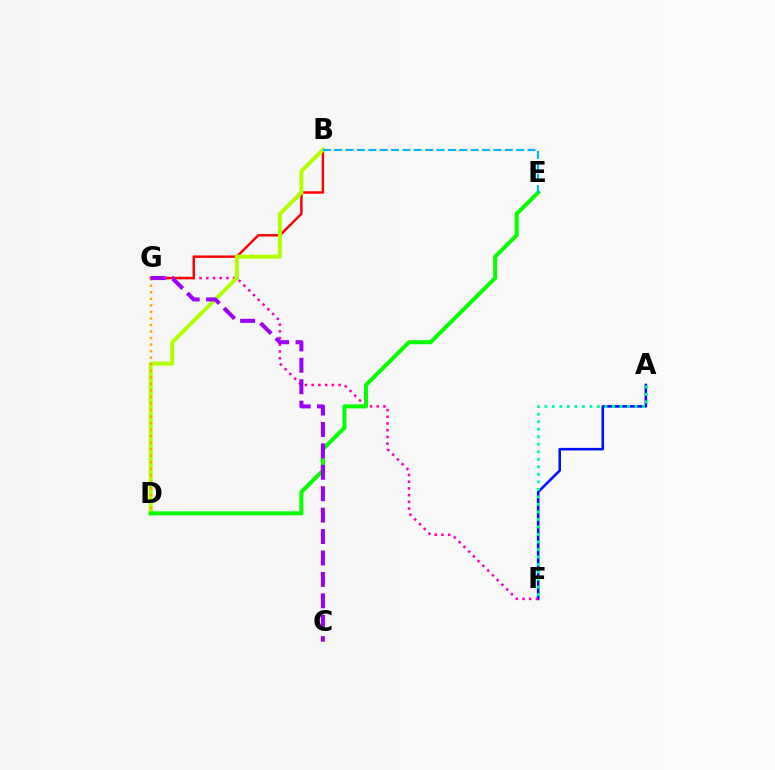{('A', 'F'): [{'color': '#0010ff', 'line_style': 'solid', 'thickness': 1.86}, {'color': '#00ff9d', 'line_style': 'dotted', 'thickness': 2.04}], ('F', 'G'): [{'color': '#ff00bd', 'line_style': 'dotted', 'thickness': 1.83}], ('B', 'G'): [{'color': '#ff0000', 'line_style': 'solid', 'thickness': 1.77}], ('B', 'D'): [{'color': '#b3ff00', 'line_style': 'solid', 'thickness': 2.85}], ('D', 'E'): [{'color': '#08ff00', 'line_style': 'solid', 'thickness': 2.9}], ('D', 'G'): [{'color': '#ffa500', 'line_style': 'dotted', 'thickness': 1.78}], ('C', 'G'): [{'color': '#9b00ff', 'line_style': 'dashed', 'thickness': 2.91}], ('B', 'E'): [{'color': '#00b5ff', 'line_style': 'dashed', 'thickness': 1.55}]}